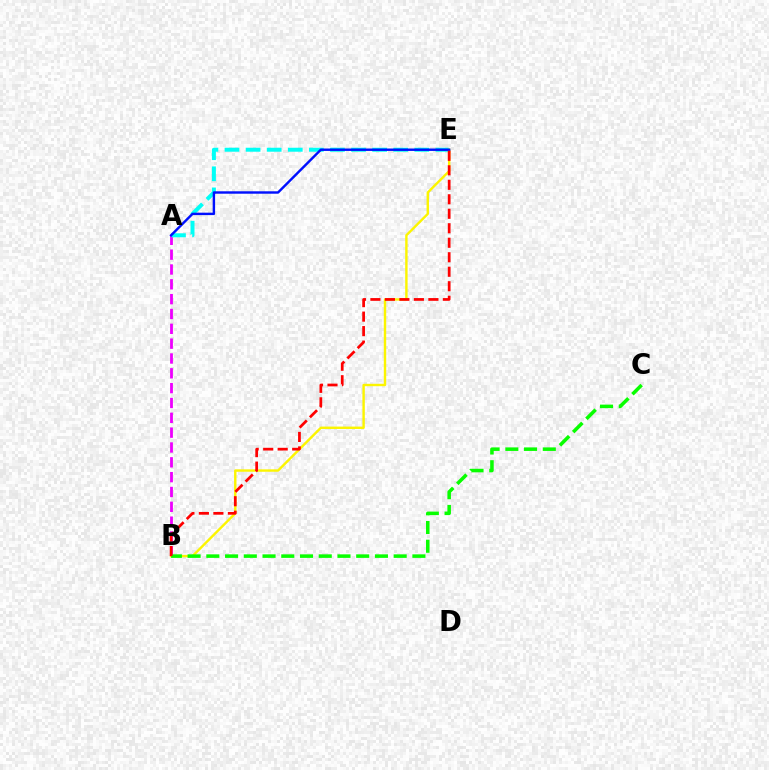{('A', 'B'): [{'color': '#ee00ff', 'line_style': 'dashed', 'thickness': 2.02}], ('A', 'E'): [{'color': '#00fff6', 'line_style': 'dashed', 'thickness': 2.87}, {'color': '#0010ff', 'line_style': 'solid', 'thickness': 1.75}], ('B', 'E'): [{'color': '#fcf500', 'line_style': 'solid', 'thickness': 1.73}, {'color': '#ff0000', 'line_style': 'dashed', 'thickness': 1.97}], ('B', 'C'): [{'color': '#08ff00', 'line_style': 'dashed', 'thickness': 2.54}]}